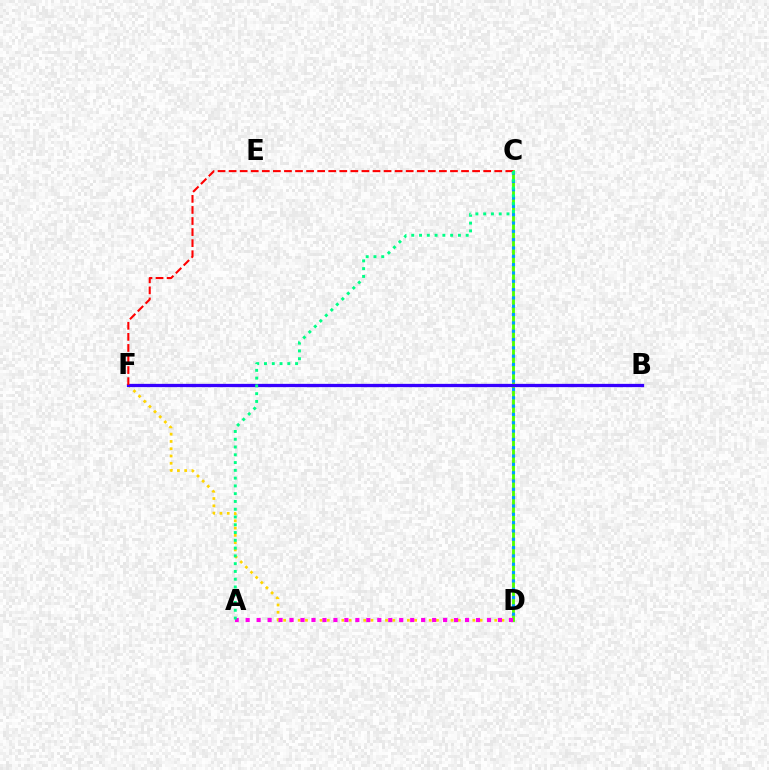{('D', 'F'): [{'color': '#ffd500', 'line_style': 'dotted', 'thickness': 1.98}], ('C', 'D'): [{'color': '#4fff00', 'line_style': 'solid', 'thickness': 2.05}, {'color': '#009eff', 'line_style': 'dotted', 'thickness': 2.26}], ('A', 'D'): [{'color': '#ff00ed', 'line_style': 'dotted', 'thickness': 2.98}], ('B', 'F'): [{'color': '#3700ff', 'line_style': 'solid', 'thickness': 2.36}], ('C', 'F'): [{'color': '#ff0000', 'line_style': 'dashed', 'thickness': 1.5}], ('A', 'C'): [{'color': '#00ff86', 'line_style': 'dotted', 'thickness': 2.11}]}